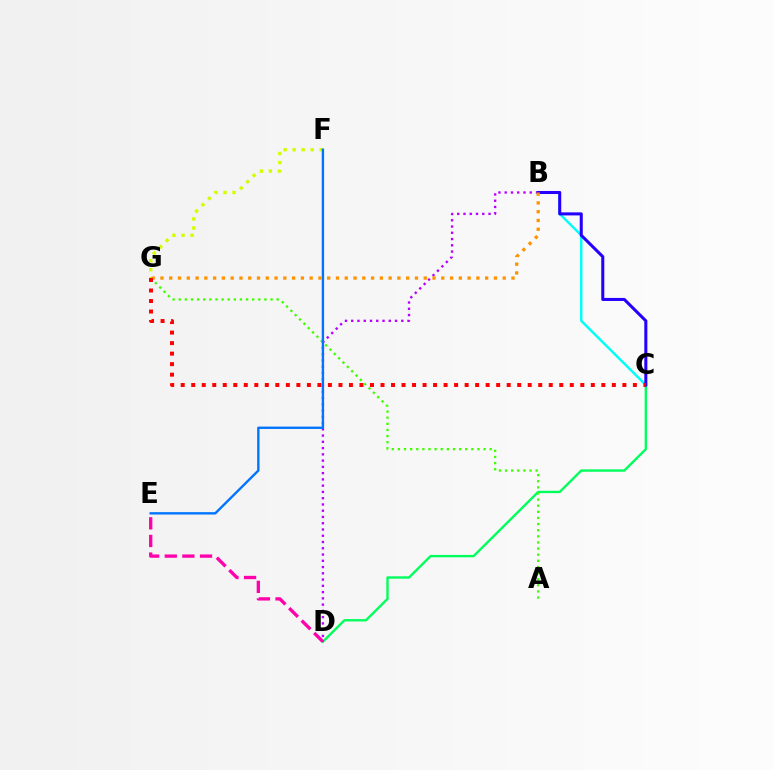{('C', 'D'): [{'color': '#00ff5c', 'line_style': 'solid', 'thickness': 1.71}], ('F', 'G'): [{'color': '#d1ff00', 'line_style': 'dotted', 'thickness': 2.45}], ('B', 'D'): [{'color': '#b900ff', 'line_style': 'dotted', 'thickness': 1.7}], ('A', 'G'): [{'color': '#3dff00', 'line_style': 'dotted', 'thickness': 1.66}], ('D', 'E'): [{'color': '#ff00ac', 'line_style': 'dashed', 'thickness': 2.39}], ('B', 'C'): [{'color': '#00fff6', 'line_style': 'solid', 'thickness': 1.76}, {'color': '#2500ff', 'line_style': 'solid', 'thickness': 2.19}], ('E', 'F'): [{'color': '#0074ff', 'line_style': 'solid', 'thickness': 1.7}], ('B', 'G'): [{'color': '#ff9400', 'line_style': 'dotted', 'thickness': 2.38}], ('C', 'G'): [{'color': '#ff0000', 'line_style': 'dotted', 'thickness': 2.86}]}